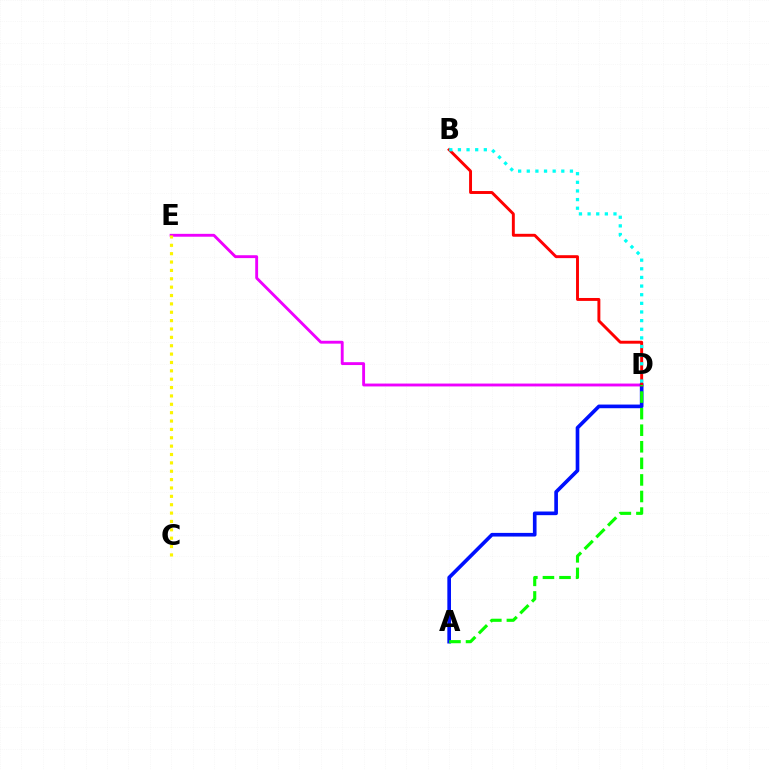{('D', 'E'): [{'color': '#ee00ff', 'line_style': 'solid', 'thickness': 2.07}], ('A', 'D'): [{'color': '#0010ff', 'line_style': 'solid', 'thickness': 2.63}, {'color': '#08ff00', 'line_style': 'dashed', 'thickness': 2.25}], ('C', 'E'): [{'color': '#fcf500', 'line_style': 'dotted', 'thickness': 2.27}], ('B', 'D'): [{'color': '#ff0000', 'line_style': 'solid', 'thickness': 2.1}, {'color': '#00fff6', 'line_style': 'dotted', 'thickness': 2.35}]}